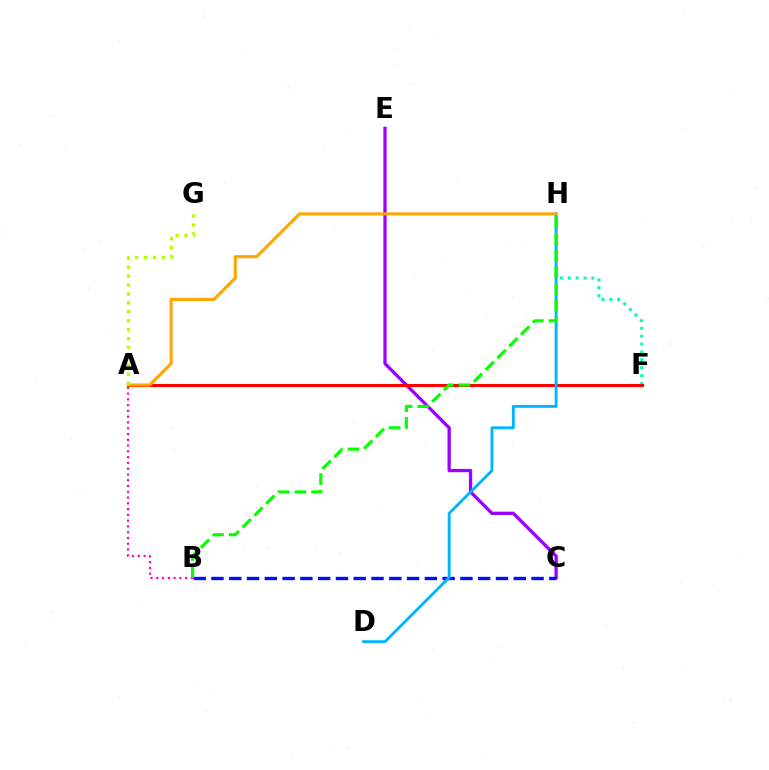{('C', 'E'): [{'color': '#9b00ff', 'line_style': 'solid', 'thickness': 2.38}], ('F', 'H'): [{'color': '#00ff9d', 'line_style': 'dotted', 'thickness': 2.14}], ('A', 'B'): [{'color': '#ff00bd', 'line_style': 'dotted', 'thickness': 1.57}], ('A', 'F'): [{'color': '#ff0000', 'line_style': 'solid', 'thickness': 2.21}], ('B', 'C'): [{'color': '#0010ff', 'line_style': 'dashed', 'thickness': 2.42}], ('D', 'H'): [{'color': '#00b5ff', 'line_style': 'solid', 'thickness': 2.07}], ('B', 'H'): [{'color': '#08ff00', 'line_style': 'dashed', 'thickness': 2.26}], ('A', 'H'): [{'color': '#ffa500', 'line_style': 'solid', 'thickness': 2.19}], ('A', 'G'): [{'color': '#b3ff00', 'line_style': 'dotted', 'thickness': 2.42}]}